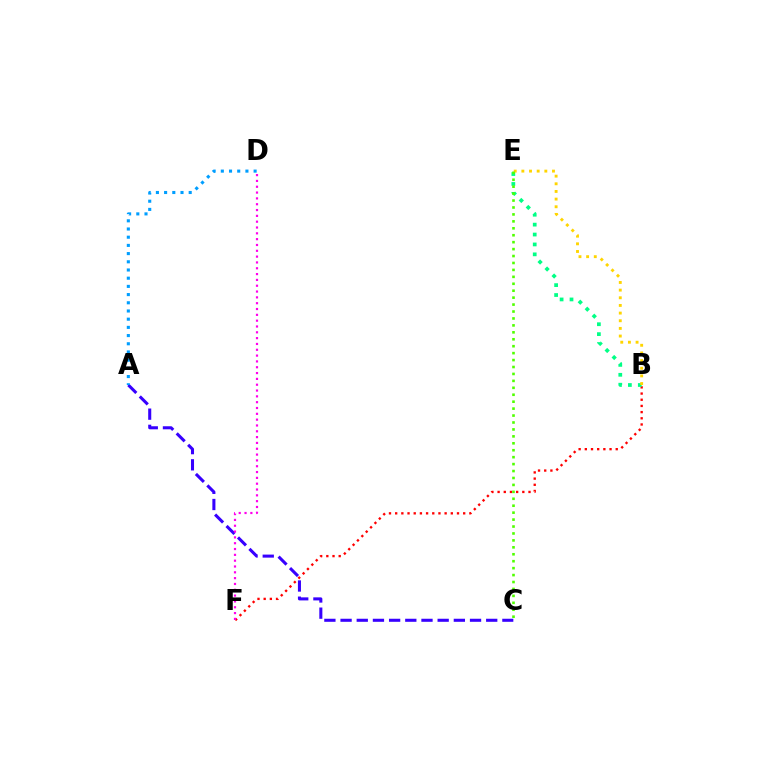{('A', 'C'): [{'color': '#3700ff', 'line_style': 'dashed', 'thickness': 2.2}], ('B', 'F'): [{'color': '#ff0000', 'line_style': 'dotted', 'thickness': 1.68}], ('B', 'E'): [{'color': '#00ff86', 'line_style': 'dotted', 'thickness': 2.69}, {'color': '#ffd500', 'line_style': 'dotted', 'thickness': 2.08}], ('A', 'D'): [{'color': '#009eff', 'line_style': 'dotted', 'thickness': 2.23}], ('C', 'E'): [{'color': '#4fff00', 'line_style': 'dotted', 'thickness': 1.88}], ('D', 'F'): [{'color': '#ff00ed', 'line_style': 'dotted', 'thickness': 1.58}]}